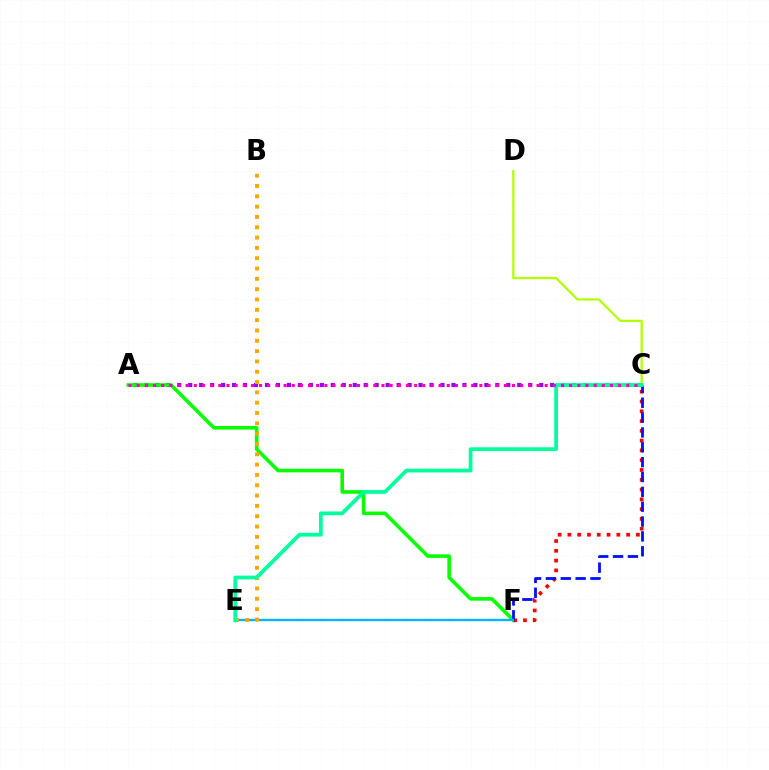{('A', 'C'): [{'color': '#9b00ff', 'line_style': 'dotted', 'thickness': 2.98}, {'color': '#ff00bd', 'line_style': 'dotted', 'thickness': 2.22}], ('A', 'F'): [{'color': '#08ff00', 'line_style': 'solid', 'thickness': 2.59}], ('C', 'F'): [{'color': '#ff0000', 'line_style': 'dotted', 'thickness': 2.66}, {'color': '#0010ff', 'line_style': 'dashed', 'thickness': 2.02}], ('C', 'D'): [{'color': '#b3ff00', 'line_style': 'solid', 'thickness': 1.62}], ('E', 'F'): [{'color': '#00b5ff', 'line_style': 'solid', 'thickness': 1.7}], ('B', 'E'): [{'color': '#ffa500', 'line_style': 'dotted', 'thickness': 2.8}], ('C', 'E'): [{'color': '#00ff9d', 'line_style': 'solid', 'thickness': 2.71}]}